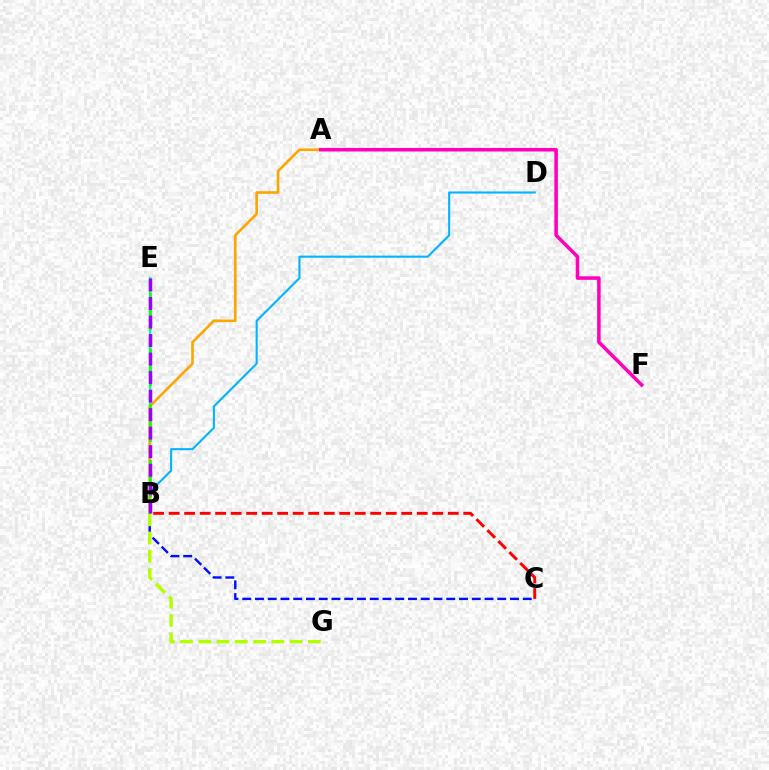{('B', 'E'): [{'color': '#00ff9d', 'line_style': 'solid', 'thickness': 1.69}, {'color': '#08ff00', 'line_style': 'dashed', 'thickness': 1.9}, {'color': '#9b00ff', 'line_style': 'dashed', 'thickness': 2.52}], ('B', 'D'): [{'color': '#00b5ff', 'line_style': 'solid', 'thickness': 1.51}], ('A', 'B'): [{'color': '#ffa500', 'line_style': 'solid', 'thickness': 1.89}], ('B', 'C'): [{'color': '#0010ff', 'line_style': 'dashed', 'thickness': 1.73}, {'color': '#ff0000', 'line_style': 'dashed', 'thickness': 2.11}], ('B', 'G'): [{'color': '#b3ff00', 'line_style': 'dashed', 'thickness': 2.48}], ('A', 'F'): [{'color': '#ff00bd', 'line_style': 'solid', 'thickness': 2.54}]}